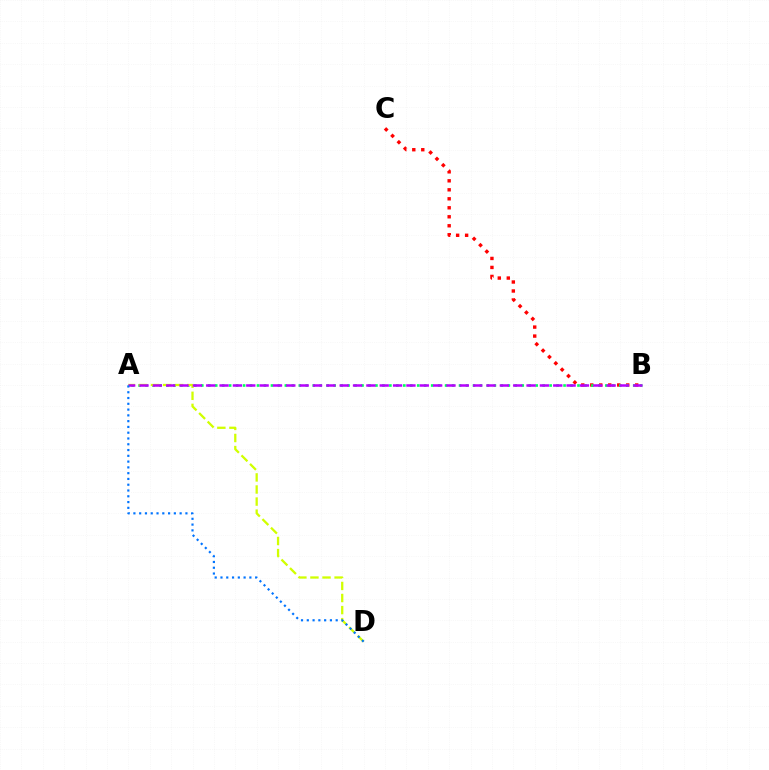{('B', 'C'): [{'color': '#ff0000', 'line_style': 'dotted', 'thickness': 2.44}], ('A', 'B'): [{'color': '#00ff5c', 'line_style': 'dotted', 'thickness': 1.89}, {'color': '#b900ff', 'line_style': 'dashed', 'thickness': 1.81}], ('A', 'D'): [{'color': '#d1ff00', 'line_style': 'dashed', 'thickness': 1.64}, {'color': '#0074ff', 'line_style': 'dotted', 'thickness': 1.57}]}